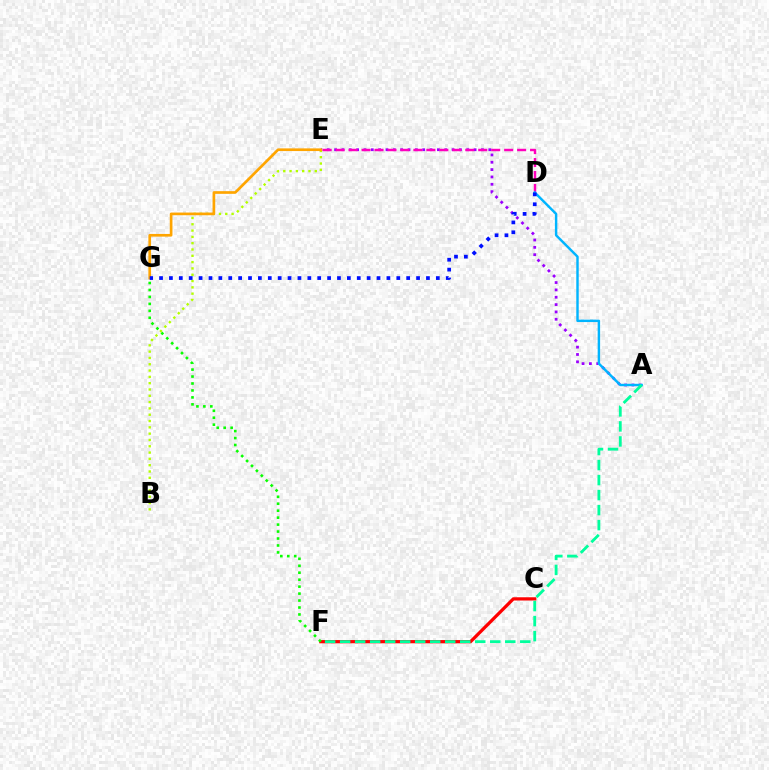{('A', 'E'): [{'color': '#9b00ff', 'line_style': 'dotted', 'thickness': 2.0}], ('C', 'F'): [{'color': '#ff0000', 'line_style': 'solid', 'thickness': 2.33}], ('D', 'E'): [{'color': '#ff00bd', 'line_style': 'dashed', 'thickness': 1.76}], ('A', 'D'): [{'color': '#00b5ff', 'line_style': 'solid', 'thickness': 1.75}], ('B', 'E'): [{'color': '#b3ff00', 'line_style': 'dotted', 'thickness': 1.71}], ('F', 'G'): [{'color': '#08ff00', 'line_style': 'dotted', 'thickness': 1.89}], ('E', 'G'): [{'color': '#ffa500', 'line_style': 'solid', 'thickness': 1.93}], ('A', 'F'): [{'color': '#00ff9d', 'line_style': 'dashed', 'thickness': 2.04}], ('D', 'G'): [{'color': '#0010ff', 'line_style': 'dotted', 'thickness': 2.69}]}